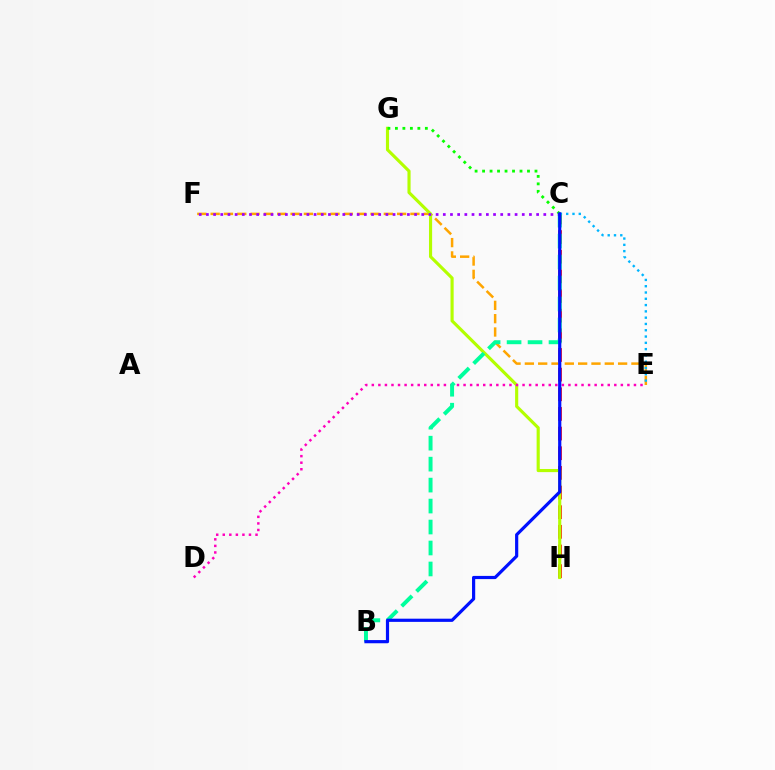{('E', 'F'): [{'color': '#ffa500', 'line_style': 'dashed', 'thickness': 1.81}], ('C', 'H'): [{'color': '#ff0000', 'line_style': 'dashed', 'thickness': 2.67}], ('G', 'H'): [{'color': '#b3ff00', 'line_style': 'solid', 'thickness': 2.26}], ('C', 'E'): [{'color': '#00b5ff', 'line_style': 'dotted', 'thickness': 1.71}], ('D', 'E'): [{'color': '#ff00bd', 'line_style': 'dotted', 'thickness': 1.78}], ('C', 'G'): [{'color': '#08ff00', 'line_style': 'dotted', 'thickness': 2.03}], ('B', 'C'): [{'color': '#00ff9d', 'line_style': 'dashed', 'thickness': 2.85}, {'color': '#0010ff', 'line_style': 'solid', 'thickness': 2.29}], ('C', 'F'): [{'color': '#9b00ff', 'line_style': 'dotted', 'thickness': 1.95}]}